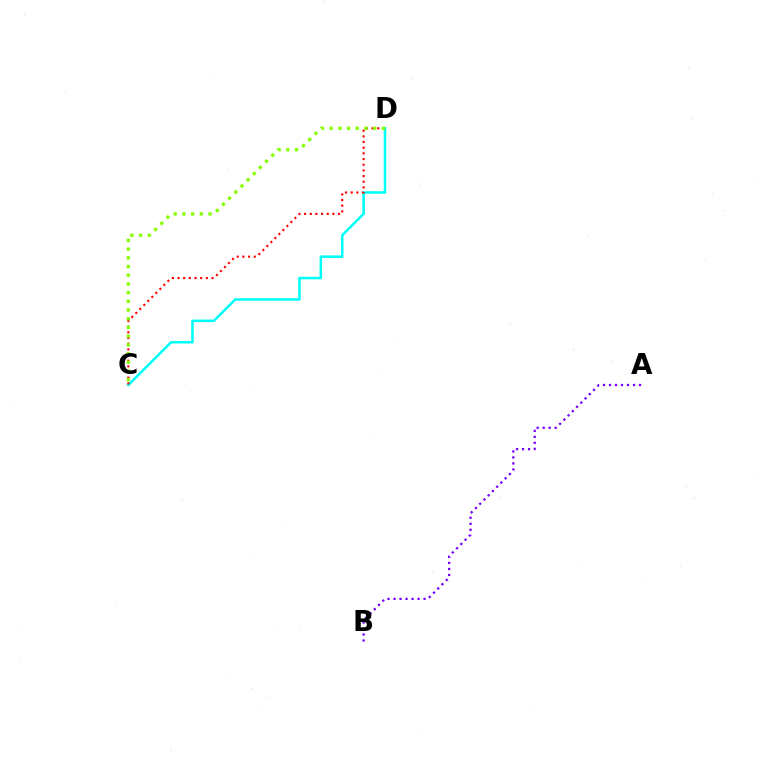{('C', 'D'): [{'color': '#00fff6', 'line_style': 'solid', 'thickness': 1.83}, {'color': '#ff0000', 'line_style': 'dotted', 'thickness': 1.54}, {'color': '#84ff00', 'line_style': 'dotted', 'thickness': 2.36}], ('A', 'B'): [{'color': '#7200ff', 'line_style': 'dotted', 'thickness': 1.63}]}